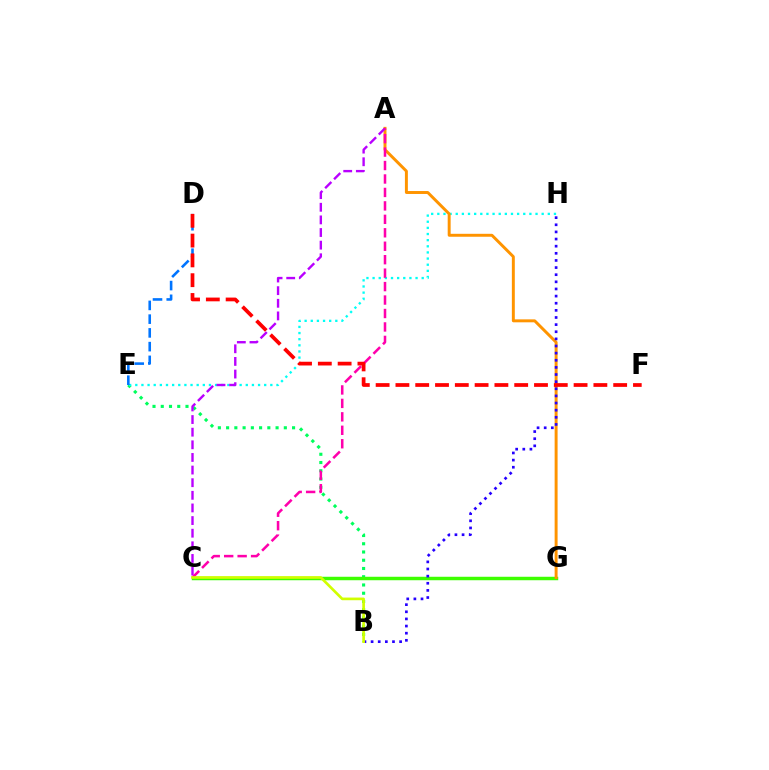{('B', 'E'): [{'color': '#00ff5c', 'line_style': 'dotted', 'thickness': 2.24}], ('E', 'H'): [{'color': '#00fff6', 'line_style': 'dotted', 'thickness': 1.67}], ('C', 'G'): [{'color': '#3dff00', 'line_style': 'solid', 'thickness': 2.5}], ('A', 'G'): [{'color': '#ff9400', 'line_style': 'solid', 'thickness': 2.12}], ('A', 'C'): [{'color': '#b900ff', 'line_style': 'dashed', 'thickness': 1.72}, {'color': '#ff00ac', 'line_style': 'dashed', 'thickness': 1.83}], ('D', 'E'): [{'color': '#0074ff', 'line_style': 'dashed', 'thickness': 1.87}], ('B', 'H'): [{'color': '#2500ff', 'line_style': 'dotted', 'thickness': 1.94}], ('B', 'C'): [{'color': '#d1ff00', 'line_style': 'solid', 'thickness': 1.92}], ('D', 'F'): [{'color': '#ff0000', 'line_style': 'dashed', 'thickness': 2.69}]}